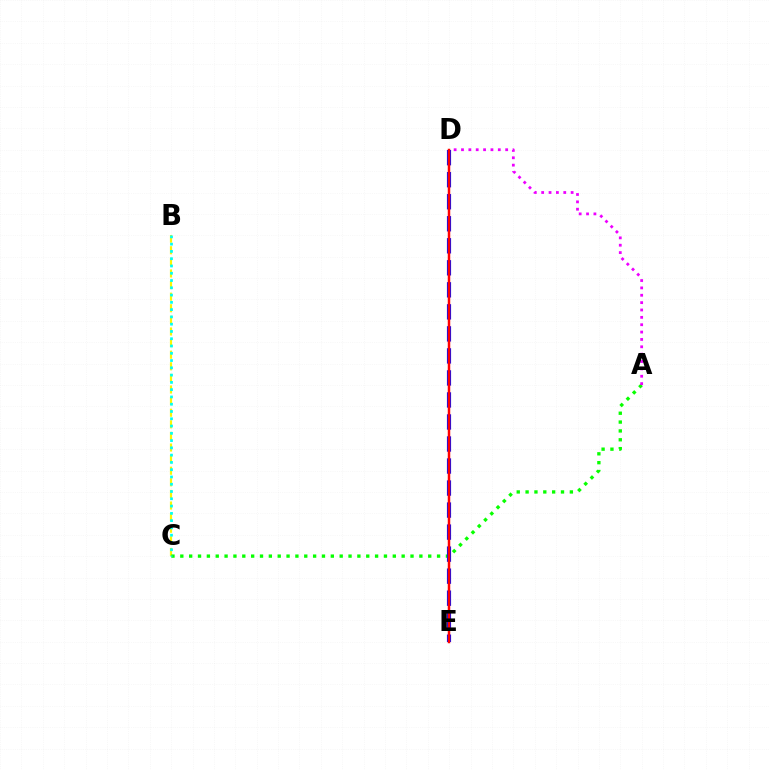{('B', 'C'): [{'color': '#fcf500', 'line_style': 'dashed', 'thickness': 1.58}, {'color': '#00fff6', 'line_style': 'dotted', 'thickness': 1.98}], ('A', 'C'): [{'color': '#08ff00', 'line_style': 'dotted', 'thickness': 2.41}], ('A', 'D'): [{'color': '#ee00ff', 'line_style': 'dotted', 'thickness': 2.0}], ('D', 'E'): [{'color': '#0010ff', 'line_style': 'dashed', 'thickness': 2.99}, {'color': '#ff0000', 'line_style': 'solid', 'thickness': 1.78}]}